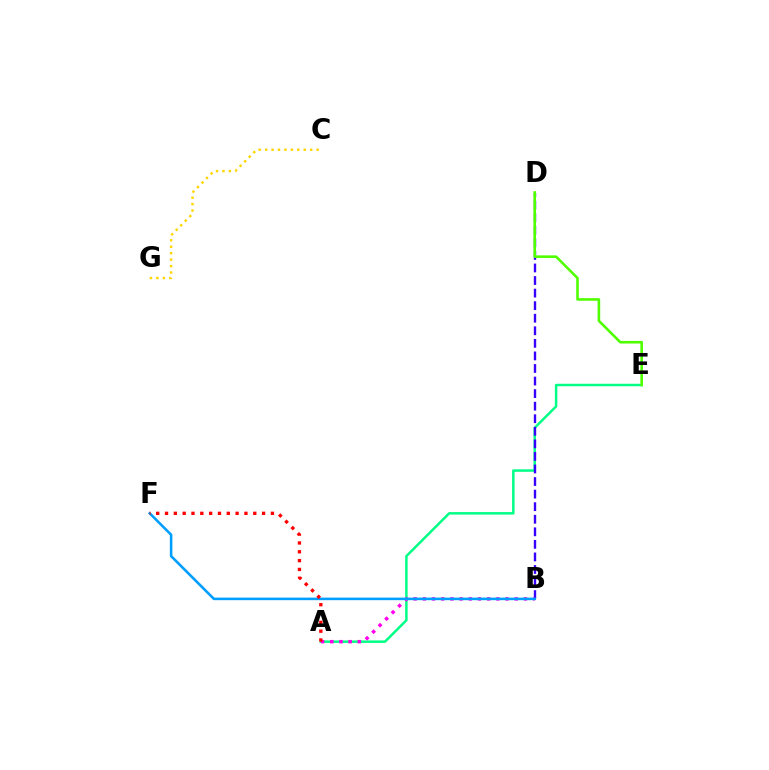{('A', 'E'): [{'color': '#00ff86', 'line_style': 'solid', 'thickness': 1.79}], ('B', 'D'): [{'color': '#3700ff', 'line_style': 'dashed', 'thickness': 1.71}], ('A', 'B'): [{'color': '#ff00ed', 'line_style': 'dotted', 'thickness': 2.5}], ('B', 'F'): [{'color': '#009eff', 'line_style': 'solid', 'thickness': 1.84}], ('C', 'G'): [{'color': '#ffd500', 'line_style': 'dotted', 'thickness': 1.75}], ('D', 'E'): [{'color': '#4fff00', 'line_style': 'solid', 'thickness': 1.87}], ('A', 'F'): [{'color': '#ff0000', 'line_style': 'dotted', 'thickness': 2.4}]}